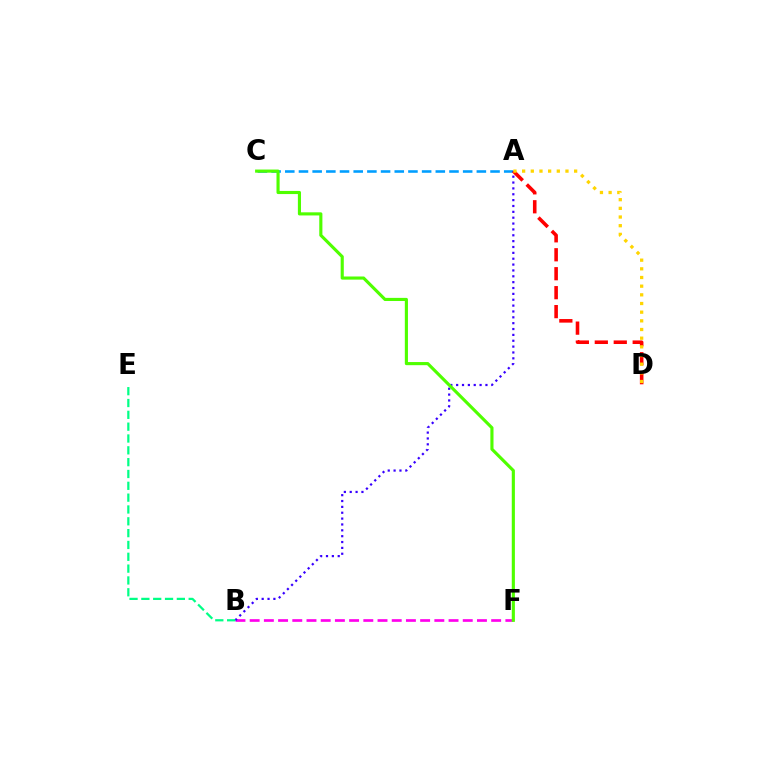{('B', 'F'): [{'color': '#ff00ed', 'line_style': 'dashed', 'thickness': 1.93}], ('A', 'C'): [{'color': '#009eff', 'line_style': 'dashed', 'thickness': 1.86}], ('A', 'B'): [{'color': '#3700ff', 'line_style': 'dotted', 'thickness': 1.59}], ('A', 'D'): [{'color': '#ff0000', 'line_style': 'dashed', 'thickness': 2.57}, {'color': '#ffd500', 'line_style': 'dotted', 'thickness': 2.36}], ('B', 'E'): [{'color': '#00ff86', 'line_style': 'dashed', 'thickness': 1.61}], ('C', 'F'): [{'color': '#4fff00', 'line_style': 'solid', 'thickness': 2.25}]}